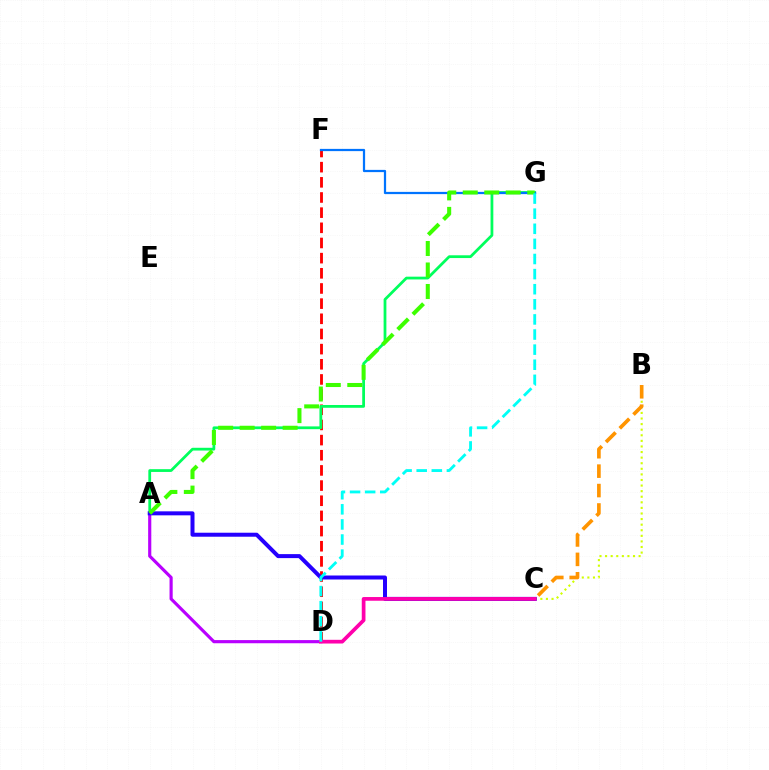{('D', 'F'): [{'color': '#ff0000', 'line_style': 'dashed', 'thickness': 2.06}], ('A', 'G'): [{'color': '#00ff5c', 'line_style': 'solid', 'thickness': 1.99}, {'color': '#3dff00', 'line_style': 'dashed', 'thickness': 2.92}], ('F', 'G'): [{'color': '#0074ff', 'line_style': 'solid', 'thickness': 1.61}], ('A', 'D'): [{'color': '#b900ff', 'line_style': 'solid', 'thickness': 2.27}], ('B', 'C'): [{'color': '#d1ff00', 'line_style': 'dotted', 'thickness': 1.52}, {'color': '#ff9400', 'line_style': 'dashed', 'thickness': 2.64}], ('A', 'C'): [{'color': '#2500ff', 'line_style': 'solid', 'thickness': 2.88}], ('C', 'D'): [{'color': '#ff00ac', 'line_style': 'solid', 'thickness': 2.67}], ('D', 'G'): [{'color': '#00fff6', 'line_style': 'dashed', 'thickness': 2.05}]}